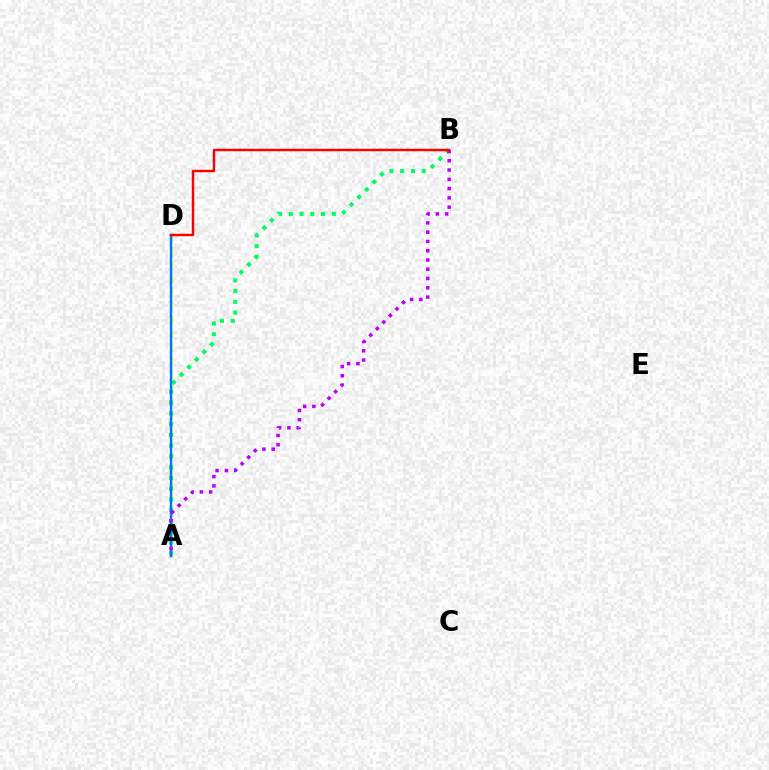{('A', 'D'): [{'color': '#d1ff00', 'line_style': 'dashed', 'thickness': 1.85}, {'color': '#0074ff', 'line_style': 'solid', 'thickness': 1.72}], ('A', 'B'): [{'color': '#00ff5c', 'line_style': 'dotted', 'thickness': 2.92}, {'color': '#b900ff', 'line_style': 'dotted', 'thickness': 2.52}], ('B', 'D'): [{'color': '#ff0000', 'line_style': 'solid', 'thickness': 1.76}]}